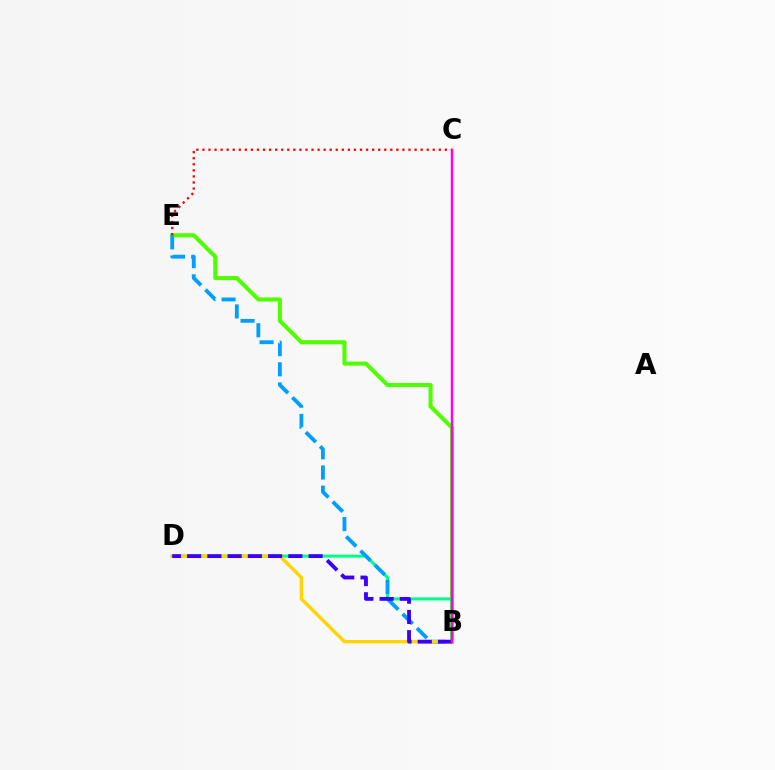{('B', 'E'): [{'color': '#4fff00', 'line_style': 'solid', 'thickness': 2.93}, {'color': '#009eff', 'line_style': 'dashed', 'thickness': 2.74}], ('B', 'D'): [{'color': '#00ff86', 'line_style': 'solid', 'thickness': 2.21}, {'color': '#ffd500', 'line_style': 'solid', 'thickness': 2.44}, {'color': '#3700ff', 'line_style': 'dashed', 'thickness': 2.75}], ('C', 'E'): [{'color': '#ff0000', 'line_style': 'dotted', 'thickness': 1.65}], ('B', 'C'): [{'color': '#ff00ed', 'line_style': 'solid', 'thickness': 1.76}]}